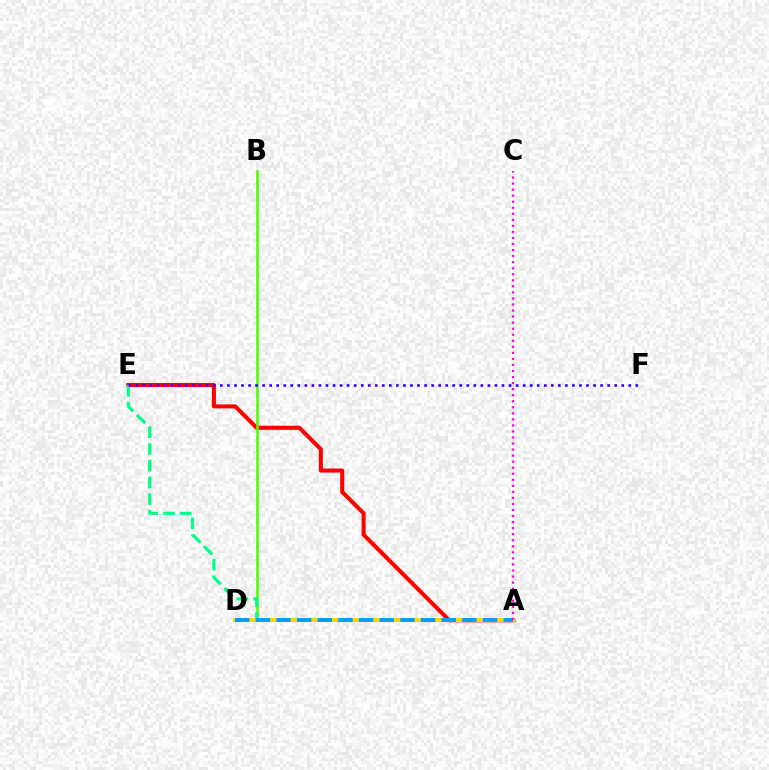{('A', 'E'): [{'color': '#ff0000', 'line_style': 'solid', 'thickness': 2.93}, {'color': '#00ff86', 'line_style': 'dashed', 'thickness': 2.27}], ('B', 'D'): [{'color': '#4fff00', 'line_style': 'solid', 'thickness': 1.89}], ('A', 'D'): [{'color': '#ffd500', 'line_style': 'solid', 'thickness': 2.85}, {'color': '#009eff', 'line_style': 'dashed', 'thickness': 2.81}], ('E', 'F'): [{'color': '#3700ff', 'line_style': 'dotted', 'thickness': 1.91}], ('A', 'C'): [{'color': '#ff00ed', 'line_style': 'dotted', 'thickness': 1.64}]}